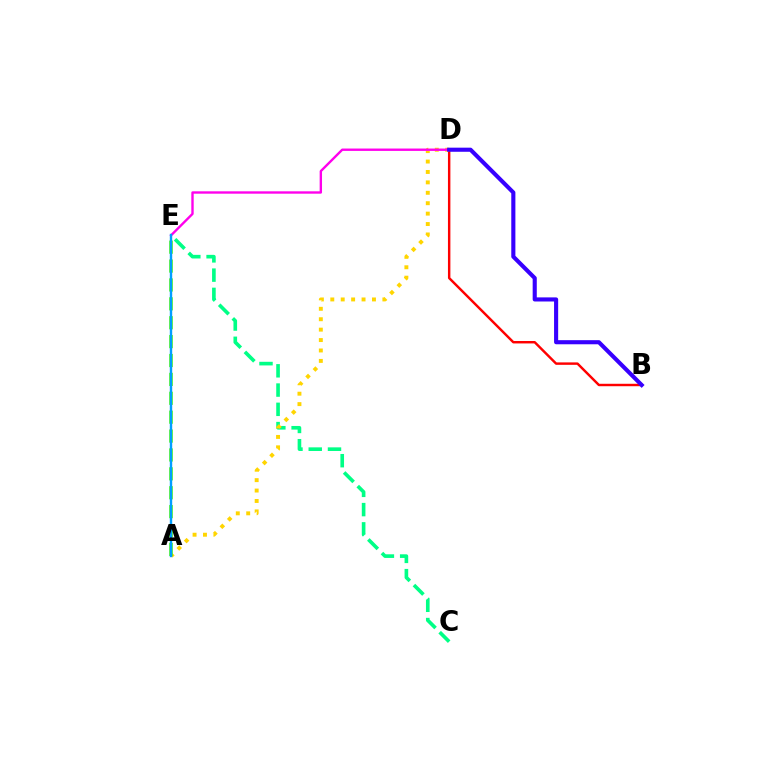{('C', 'E'): [{'color': '#00ff86', 'line_style': 'dashed', 'thickness': 2.62}], ('B', 'D'): [{'color': '#ff0000', 'line_style': 'solid', 'thickness': 1.75}, {'color': '#3700ff', 'line_style': 'solid', 'thickness': 2.96}], ('A', 'D'): [{'color': '#ffd500', 'line_style': 'dotted', 'thickness': 2.83}], ('D', 'E'): [{'color': '#ff00ed', 'line_style': 'solid', 'thickness': 1.71}], ('A', 'E'): [{'color': '#4fff00', 'line_style': 'dashed', 'thickness': 2.57}, {'color': '#009eff', 'line_style': 'solid', 'thickness': 1.73}]}